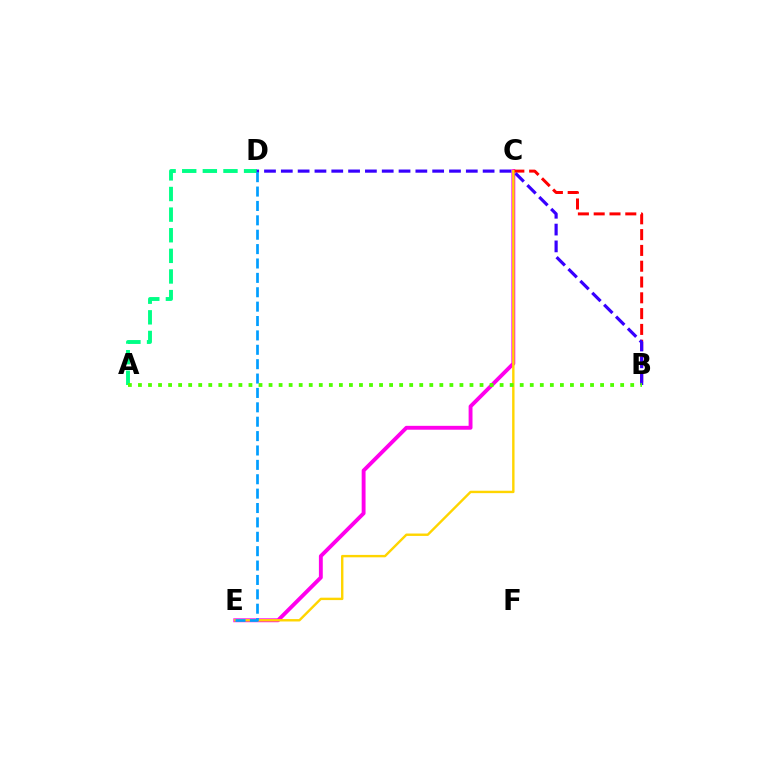{('C', 'E'): [{'color': '#ff00ed', 'line_style': 'solid', 'thickness': 2.79}, {'color': '#ffd500', 'line_style': 'solid', 'thickness': 1.73}], ('A', 'D'): [{'color': '#00ff86', 'line_style': 'dashed', 'thickness': 2.8}], ('B', 'C'): [{'color': '#ff0000', 'line_style': 'dashed', 'thickness': 2.15}], ('B', 'D'): [{'color': '#3700ff', 'line_style': 'dashed', 'thickness': 2.28}], ('D', 'E'): [{'color': '#009eff', 'line_style': 'dashed', 'thickness': 1.95}], ('A', 'B'): [{'color': '#4fff00', 'line_style': 'dotted', 'thickness': 2.73}]}